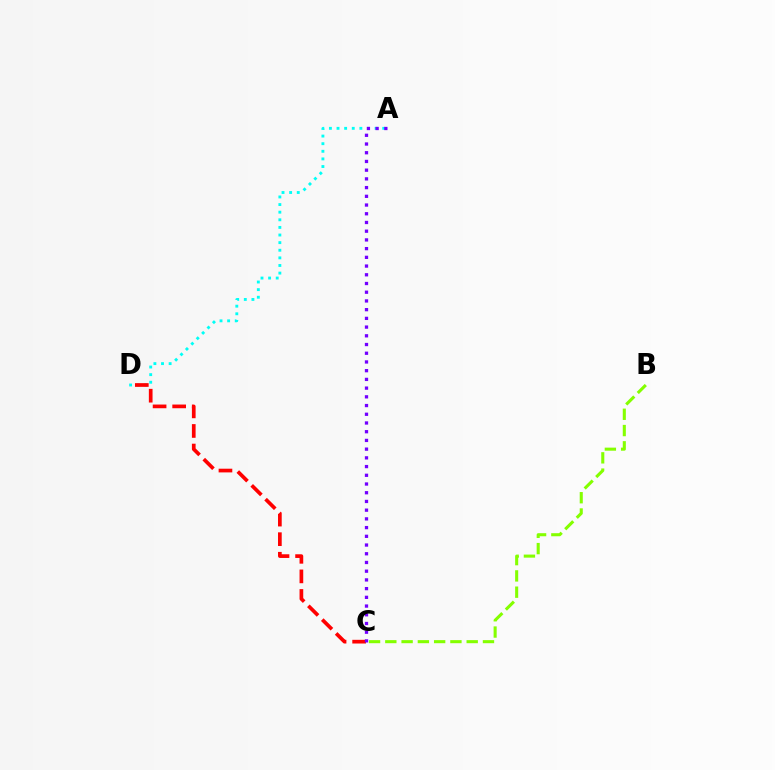{('B', 'C'): [{'color': '#84ff00', 'line_style': 'dashed', 'thickness': 2.21}], ('A', 'D'): [{'color': '#00fff6', 'line_style': 'dotted', 'thickness': 2.07}], ('C', 'D'): [{'color': '#ff0000', 'line_style': 'dashed', 'thickness': 2.66}], ('A', 'C'): [{'color': '#7200ff', 'line_style': 'dotted', 'thickness': 2.37}]}